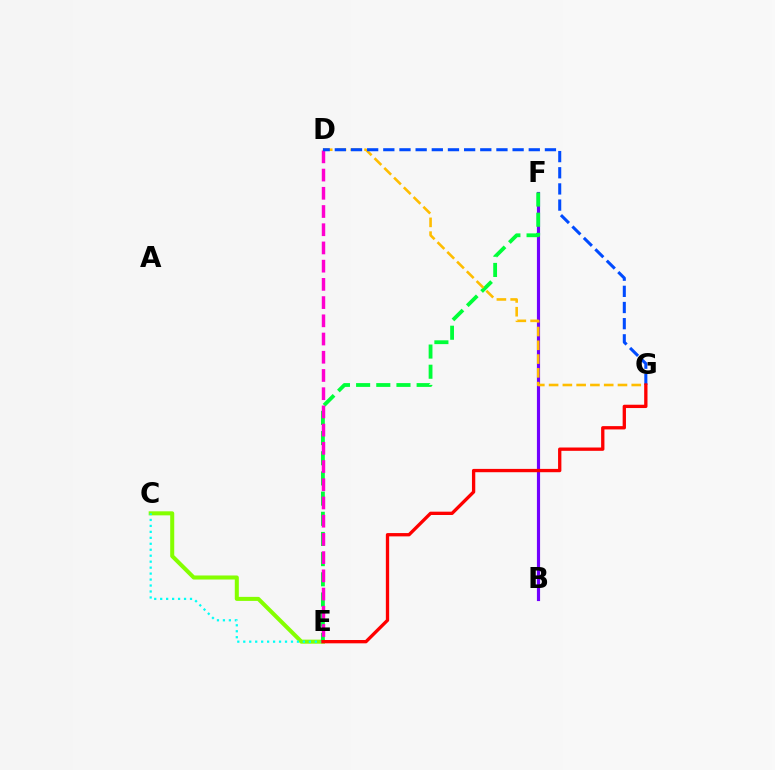{('B', 'F'): [{'color': '#7200ff', 'line_style': 'solid', 'thickness': 2.27}], ('C', 'E'): [{'color': '#84ff00', 'line_style': 'solid', 'thickness': 2.91}, {'color': '#00fff6', 'line_style': 'dotted', 'thickness': 1.62}], ('E', 'F'): [{'color': '#00ff39', 'line_style': 'dashed', 'thickness': 2.74}], ('D', 'G'): [{'color': '#ffbd00', 'line_style': 'dashed', 'thickness': 1.87}, {'color': '#004bff', 'line_style': 'dashed', 'thickness': 2.2}], ('D', 'E'): [{'color': '#ff00cf', 'line_style': 'dashed', 'thickness': 2.47}], ('E', 'G'): [{'color': '#ff0000', 'line_style': 'solid', 'thickness': 2.39}]}